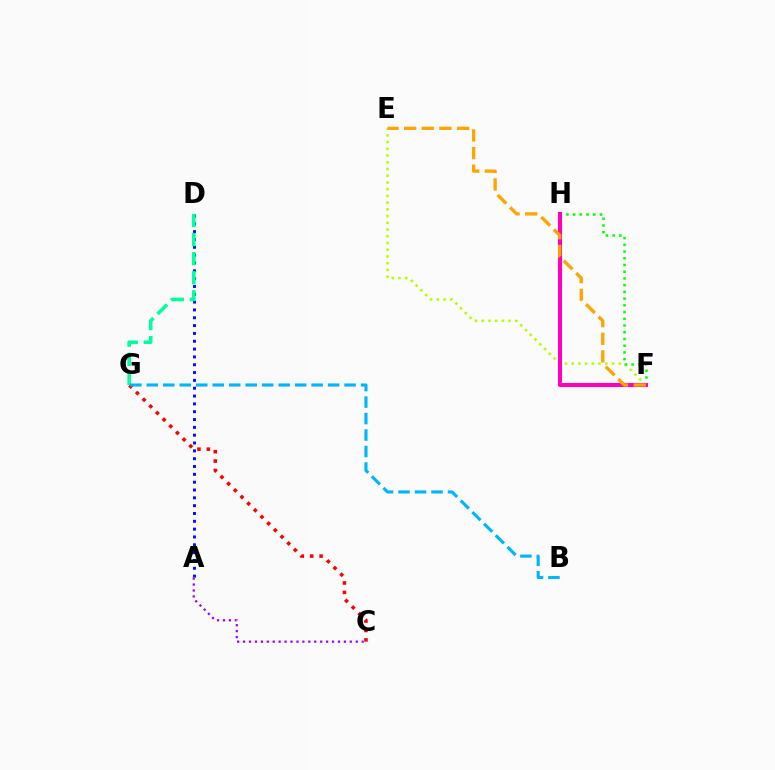{('A', 'D'): [{'color': '#0010ff', 'line_style': 'dotted', 'thickness': 2.13}], ('D', 'G'): [{'color': '#00ff9d', 'line_style': 'dashed', 'thickness': 2.59}], ('E', 'F'): [{'color': '#b3ff00', 'line_style': 'dotted', 'thickness': 1.83}, {'color': '#ffa500', 'line_style': 'dashed', 'thickness': 2.4}], ('F', 'H'): [{'color': '#08ff00', 'line_style': 'dotted', 'thickness': 1.83}, {'color': '#ff00bd', 'line_style': 'solid', 'thickness': 2.92}], ('C', 'G'): [{'color': '#ff0000', 'line_style': 'dotted', 'thickness': 2.56}], ('B', 'G'): [{'color': '#00b5ff', 'line_style': 'dashed', 'thickness': 2.24}], ('A', 'C'): [{'color': '#9b00ff', 'line_style': 'dotted', 'thickness': 1.61}]}